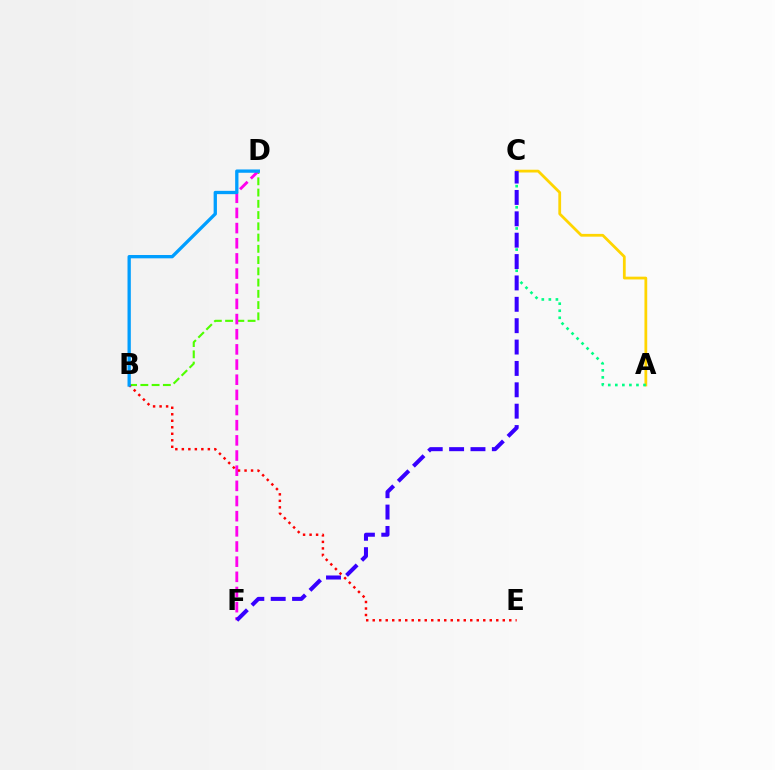{('A', 'C'): [{'color': '#ffd500', 'line_style': 'solid', 'thickness': 2.0}, {'color': '#00ff86', 'line_style': 'dotted', 'thickness': 1.91}], ('B', 'D'): [{'color': '#4fff00', 'line_style': 'dashed', 'thickness': 1.53}, {'color': '#009eff', 'line_style': 'solid', 'thickness': 2.38}], ('D', 'F'): [{'color': '#ff00ed', 'line_style': 'dashed', 'thickness': 2.06}], ('C', 'F'): [{'color': '#3700ff', 'line_style': 'dashed', 'thickness': 2.9}], ('B', 'E'): [{'color': '#ff0000', 'line_style': 'dotted', 'thickness': 1.77}]}